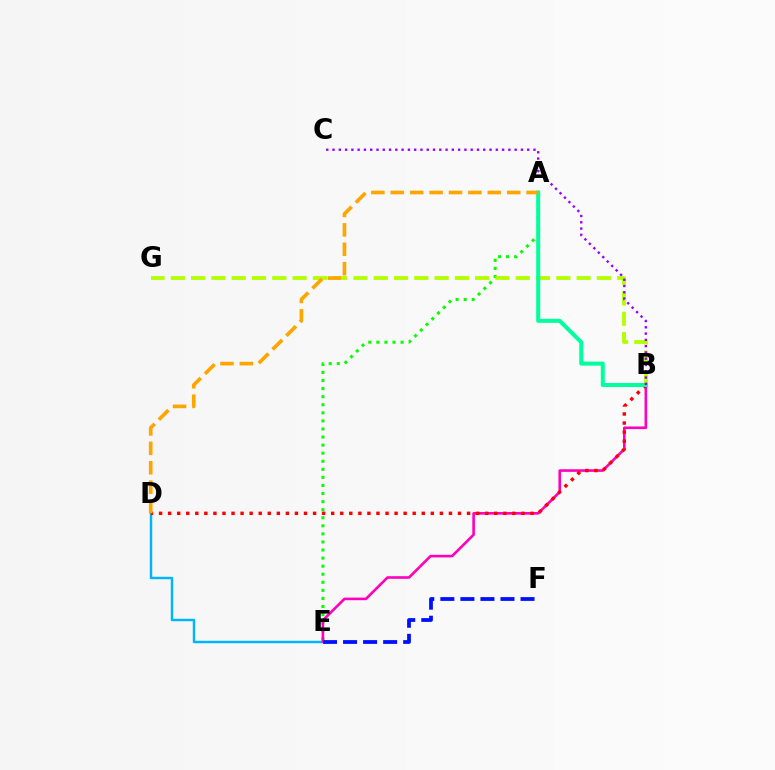{('D', 'E'): [{'color': '#00b5ff', 'line_style': 'solid', 'thickness': 1.77}], ('A', 'E'): [{'color': '#08ff00', 'line_style': 'dotted', 'thickness': 2.19}], ('B', 'E'): [{'color': '#ff00bd', 'line_style': 'solid', 'thickness': 1.88}], ('B', 'D'): [{'color': '#ff0000', 'line_style': 'dotted', 'thickness': 2.46}], ('B', 'G'): [{'color': '#b3ff00', 'line_style': 'dashed', 'thickness': 2.76}], ('A', 'B'): [{'color': '#00ff9d', 'line_style': 'solid', 'thickness': 2.89}], ('B', 'C'): [{'color': '#9b00ff', 'line_style': 'dotted', 'thickness': 1.71}], ('A', 'D'): [{'color': '#ffa500', 'line_style': 'dashed', 'thickness': 2.64}], ('E', 'F'): [{'color': '#0010ff', 'line_style': 'dashed', 'thickness': 2.72}]}